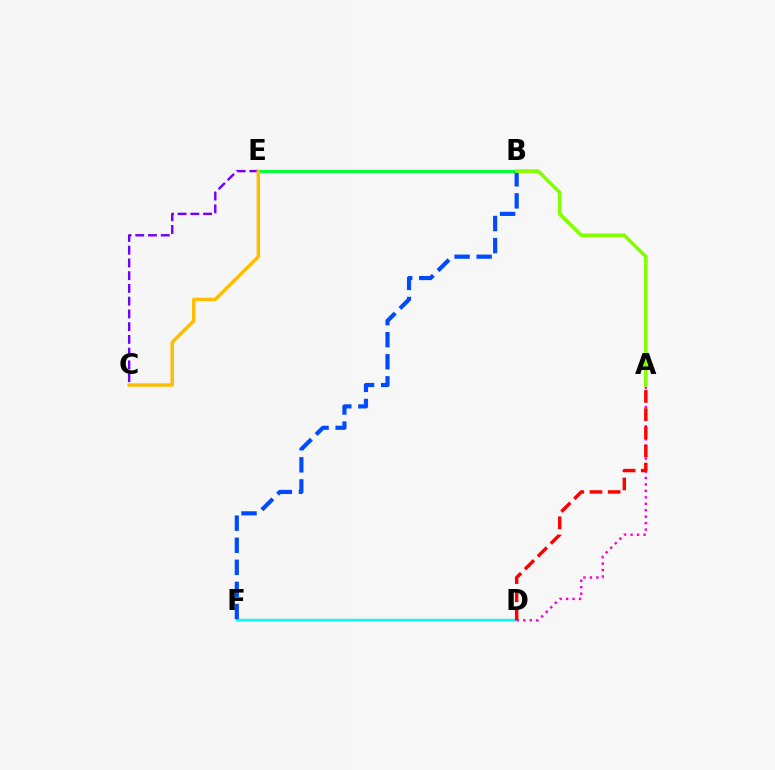{('B', 'E'): [{'color': '#00ff39', 'line_style': 'solid', 'thickness': 2.15}], ('D', 'F'): [{'color': '#00fff6', 'line_style': 'solid', 'thickness': 1.68}], ('A', 'D'): [{'color': '#ff00cf', 'line_style': 'dotted', 'thickness': 1.75}, {'color': '#ff0000', 'line_style': 'dashed', 'thickness': 2.47}], ('C', 'E'): [{'color': '#7200ff', 'line_style': 'dashed', 'thickness': 1.73}, {'color': '#ffbd00', 'line_style': 'solid', 'thickness': 2.47}], ('B', 'F'): [{'color': '#004bff', 'line_style': 'dashed', 'thickness': 3.0}], ('A', 'B'): [{'color': '#84ff00', 'line_style': 'solid', 'thickness': 2.62}]}